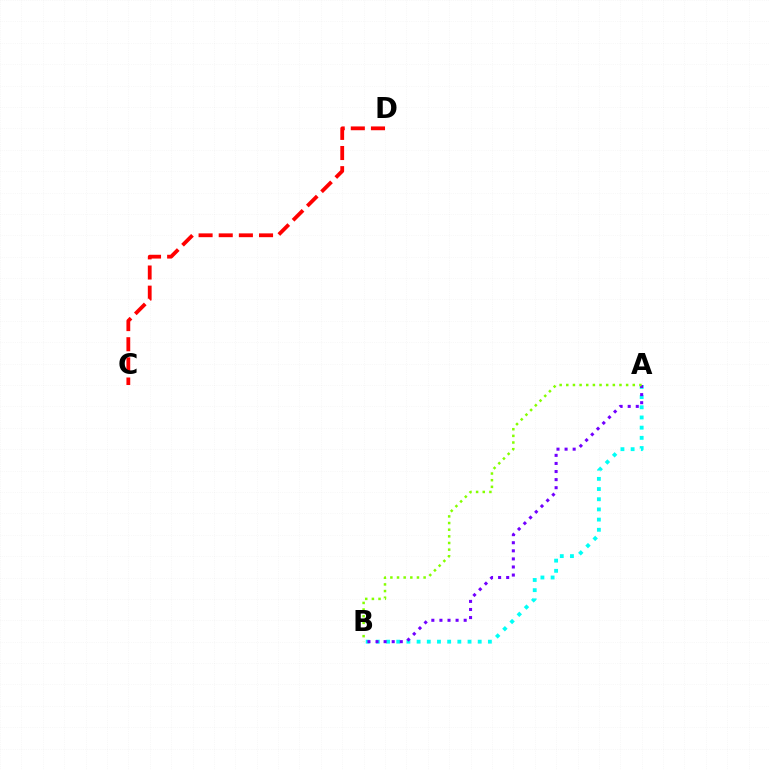{('C', 'D'): [{'color': '#ff0000', 'line_style': 'dashed', 'thickness': 2.74}], ('A', 'B'): [{'color': '#00fff6', 'line_style': 'dotted', 'thickness': 2.77}, {'color': '#7200ff', 'line_style': 'dotted', 'thickness': 2.2}, {'color': '#84ff00', 'line_style': 'dotted', 'thickness': 1.81}]}